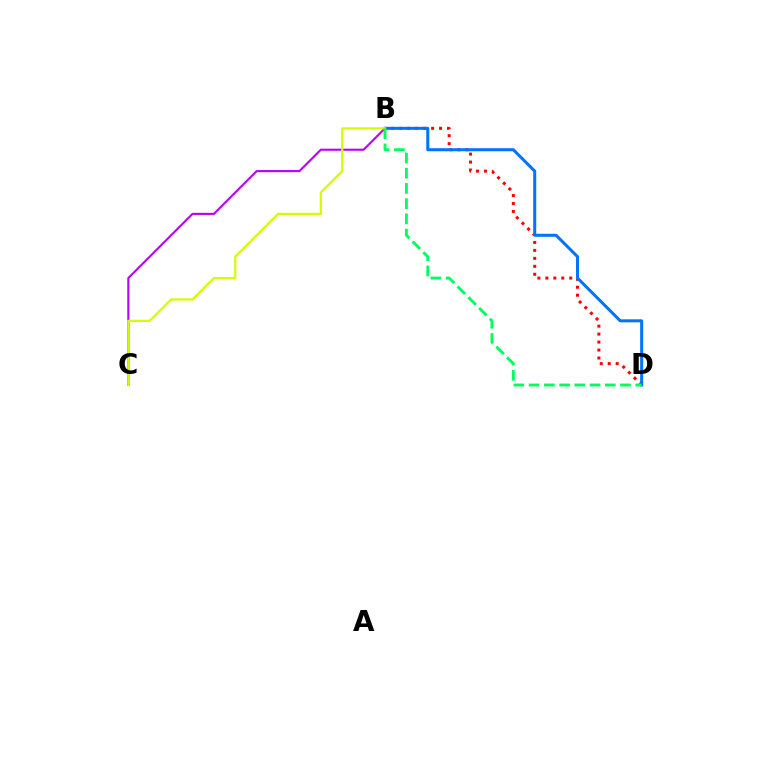{('B', 'C'): [{'color': '#b900ff', 'line_style': 'solid', 'thickness': 1.52}, {'color': '#d1ff00', 'line_style': 'solid', 'thickness': 1.6}], ('B', 'D'): [{'color': '#ff0000', 'line_style': 'dotted', 'thickness': 2.16}, {'color': '#0074ff', 'line_style': 'solid', 'thickness': 2.18}, {'color': '#00ff5c', 'line_style': 'dashed', 'thickness': 2.07}]}